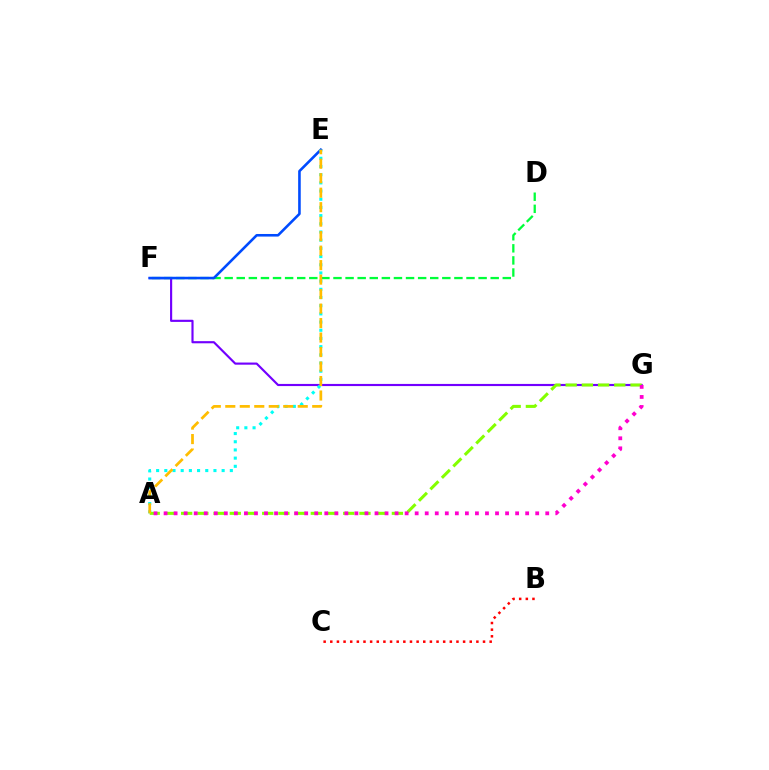{('D', 'F'): [{'color': '#00ff39', 'line_style': 'dashed', 'thickness': 1.64}], ('F', 'G'): [{'color': '#7200ff', 'line_style': 'solid', 'thickness': 1.54}], ('E', 'F'): [{'color': '#004bff', 'line_style': 'solid', 'thickness': 1.87}], ('A', 'E'): [{'color': '#00fff6', 'line_style': 'dotted', 'thickness': 2.23}, {'color': '#ffbd00', 'line_style': 'dashed', 'thickness': 1.97}], ('B', 'C'): [{'color': '#ff0000', 'line_style': 'dotted', 'thickness': 1.8}], ('A', 'G'): [{'color': '#84ff00', 'line_style': 'dashed', 'thickness': 2.2}, {'color': '#ff00cf', 'line_style': 'dotted', 'thickness': 2.73}]}